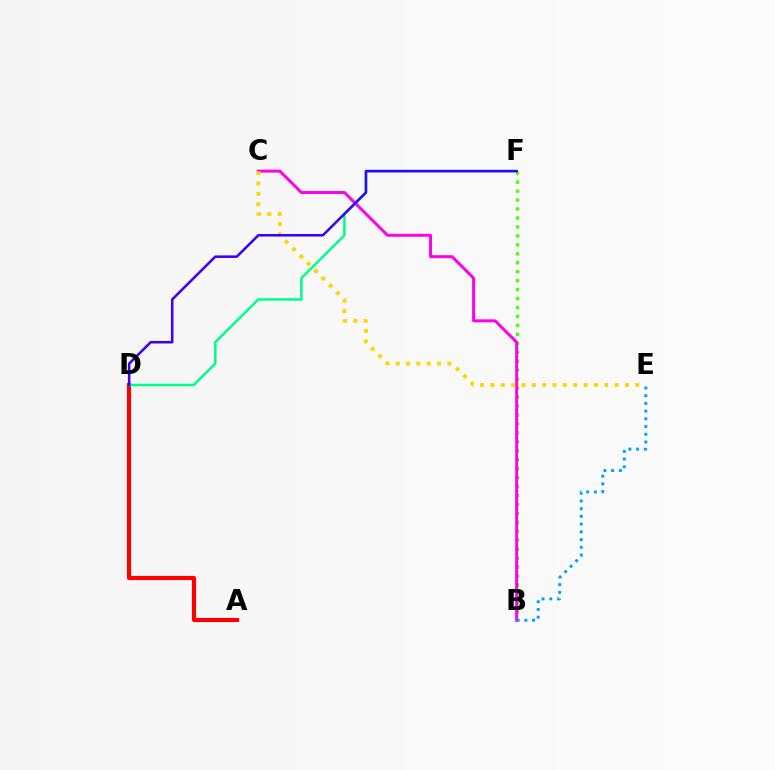{('B', 'F'): [{'color': '#4fff00', 'line_style': 'dotted', 'thickness': 2.43}], ('B', 'C'): [{'color': '#ff00ed', 'line_style': 'solid', 'thickness': 2.15}], ('C', 'E'): [{'color': '#ffd500', 'line_style': 'dotted', 'thickness': 2.81}], ('A', 'D'): [{'color': '#ff0000', 'line_style': 'solid', 'thickness': 2.98}], ('D', 'F'): [{'color': '#00ff86', 'line_style': 'solid', 'thickness': 1.81}, {'color': '#3700ff', 'line_style': 'solid', 'thickness': 1.82}], ('B', 'E'): [{'color': '#009eff', 'line_style': 'dotted', 'thickness': 2.1}]}